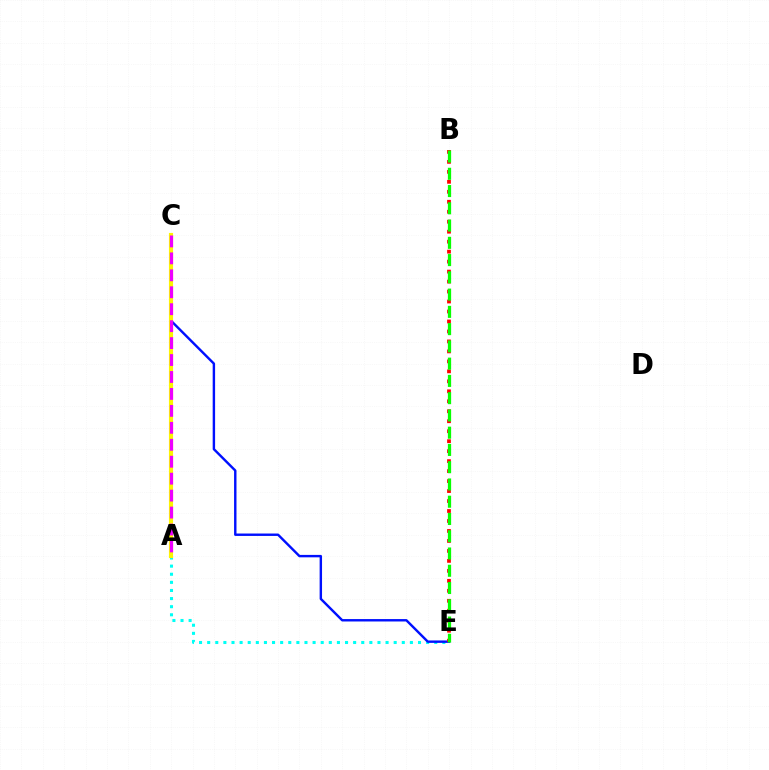{('A', 'E'): [{'color': '#00fff6', 'line_style': 'dotted', 'thickness': 2.2}], ('C', 'E'): [{'color': '#0010ff', 'line_style': 'solid', 'thickness': 1.74}], ('B', 'E'): [{'color': '#ff0000', 'line_style': 'dotted', 'thickness': 2.71}, {'color': '#08ff00', 'line_style': 'dashed', 'thickness': 2.34}], ('A', 'C'): [{'color': '#fcf500', 'line_style': 'solid', 'thickness': 2.98}, {'color': '#ee00ff', 'line_style': 'dashed', 'thickness': 2.3}]}